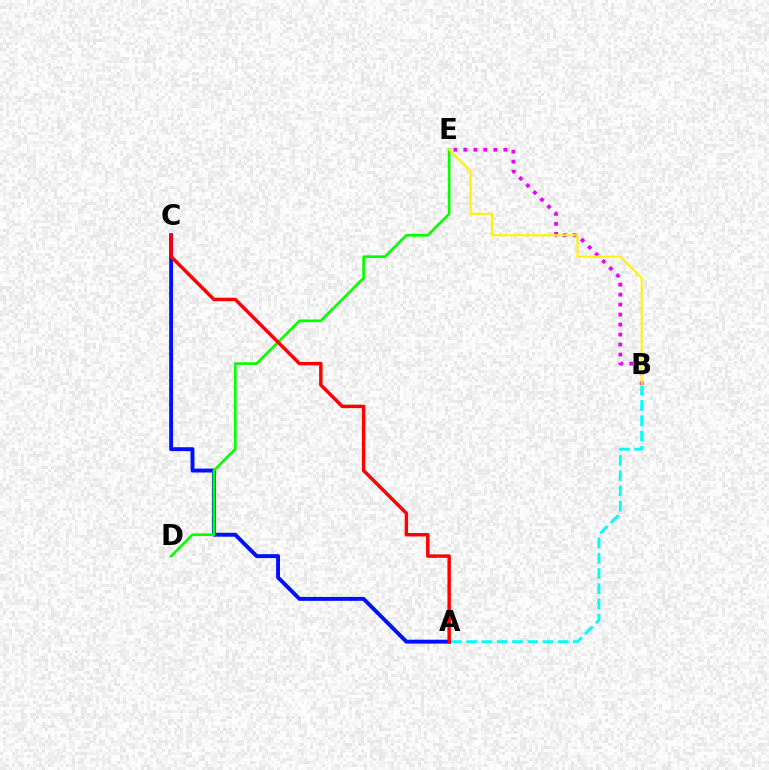{('A', 'C'): [{'color': '#0010ff', 'line_style': 'solid', 'thickness': 2.81}, {'color': '#ff0000', 'line_style': 'solid', 'thickness': 2.48}], ('D', 'E'): [{'color': '#08ff00', 'line_style': 'solid', 'thickness': 1.94}], ('B', 'E'): [{'color': '#ee00ff', 'line_style': 'dotted', 'thickness': 2.71}, {'color': '#fcf500', 'line_style': 'solid', 'thickness': 1.5}], ('A', 'B'): [{'color': '#00fff6', 'line_style': 'dashed', 'thickness': 2.07}]}